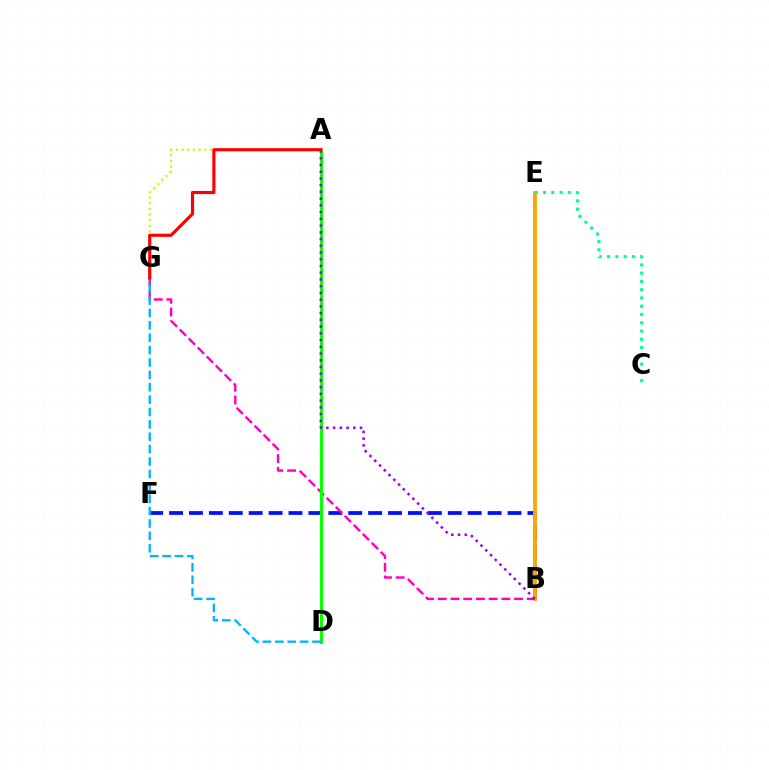{('B', 'F'): [{'color': '#0010ff', 'line_style': 'dashed', 'thickness': 2.7}], ('B', 'E'): [{'color': '#ffa500', 'line_style': 'solid', 'thickness': 2.73}], ('B', 'G'): [{'color': '#ff00bd', 'line_style': 'dashed', 'thickness': 1.73}], ('A', 'D'): [{'color': '#08ff00', 'line_style': 'solid', 'thickness': 2.22}], ('D', 'G'): [{'color': '#00b5ff', 'line_style': 'dashed', 'thickness': 1.68}], ('A', 'G'): [{'color': '#b3ff00', 'line_style': 'dotted', 'thickness': 1.54}, {'color': '#ff0000', 'line_style': 'solid', 'thickness': 2.26}], ('C', 'E'): [{'color': '#00ff9d', 'line_style': 'dotted', 'thickness': 2.25}], ('A', 'B'): [{'color': '#9b00ff', 'line_style': 'dotted', 'thickness': 1.83}]}